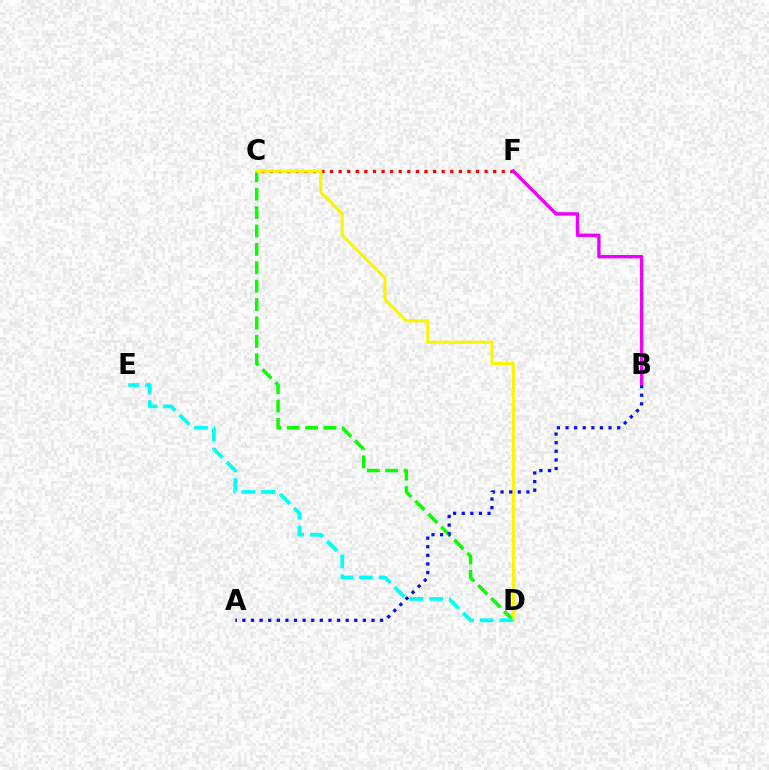{('C', 'F'): [{'color': '#ff0000', 'line_style': 'dotted', 'thickness': 2.33}], ('C', 'D'): [{'color': '#08ff00', 'line_style': 'dashed', 'thickness': 2.5}, {'color': '#fcf500', 'line_style': 'solid', 'thickness': 2.2}], ('D', 'E'): [{'color': '#00fff6', 'line_style': 'dashed', 'thickness': 2.69}], ('B', 'F'): [{'color': '#ee00ff', 'line_style': 'solid', 'thickness': 2.42}], ('A', 'B'): [{'color': '#0010ff', 'line_style': 'dotted', 'thickness': 2.34}]}